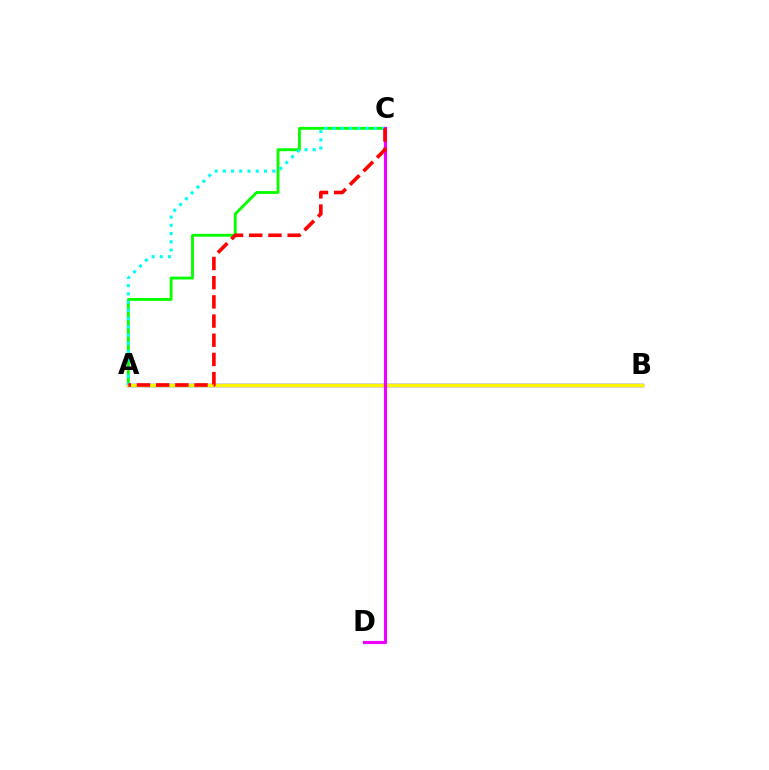{('A', 'B'): [{'color': '#0010ff', 'line_style': 'solid', 'thickness': 2.44}, {'color': '#fcf500', 'line_style': 'solid', 'thickness': 2.47}], ('A', 'C'): [{'color': '#08ff00', 'line_style': 'solid', 'thickness': 2.06}, {'color': '#00fff6', 'line_style': 'dotted', 'thickness': 2.24}, {'color': '#ff0000', 'line_style': 'dashed', 'thickness': 2.61}], ('C', 'D'): [{'color': '#ee00ff', 'line_style': 'solid', 'thickness': 2.28}]}